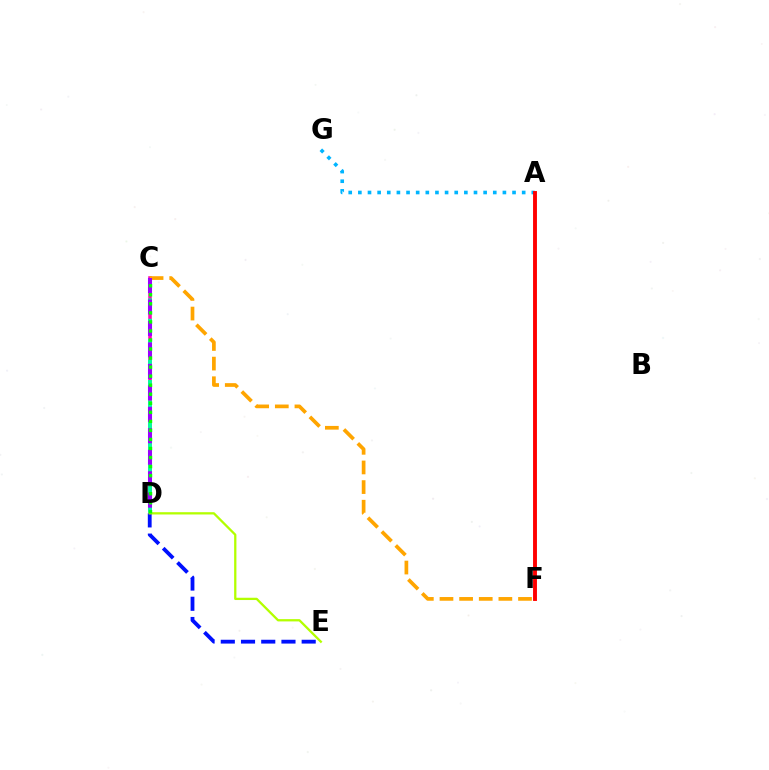{('C', 'D'): [{'color': '#ff00bd', 'line_style': 'solid', 'thickness': 2.57}, {'color': '#00ff9d', 'line_style': 'dashed', 'thickness': 2.77}, {'color': '#9b00ff', 'line_style': 'dashed', 'thickness': 2.92}, {'color': '#08ff00', 'line_style': 'dotted', 'thickness': 2.46}], ('D', 'E'): [{'color': '#0010ff', 'line_style': 'dashed', 'thickness': 2.75}, {'color': '#b3ff00', 'line_style': 'solid', 'thickness': 1.64}], ('C', 'F'): [{'color': '#ffa500', 'line_style': 'dashed', 'thickness': 2.67}], ('A', 'G'): [{'color': '#00b5ff', 'line_style': 'dotted', 'thickness': 2.62}], ('A', 'F'): [{'color': '#ff0000', 'line_style': 'solid', 'thickness': 2.8}]}